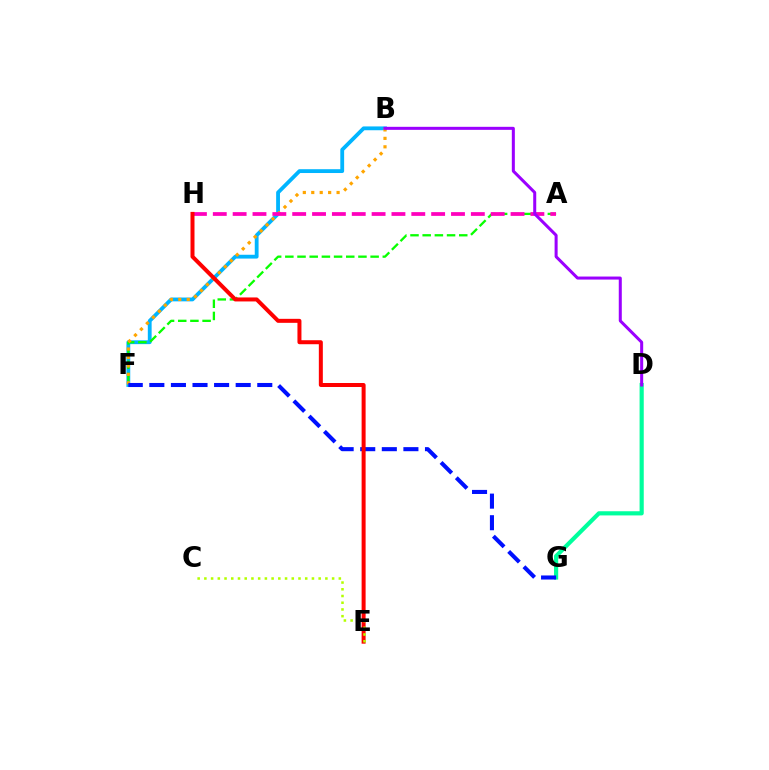{('B', 'F'): [{'color': '#00b5ff', 'line_style': 'solid', 'thickness': 2.75}, {'color': '#ffa500', 'line_style': 'dotted', 'thickness': 2.29}], ('A', 'F'): [{'color': '#08ff00', 'line_style': 'dashed', 'thickness': 1.66}], ('D', 'G'): [{'color': '#00ff9d', 'line_style': 'solid', 'thickness': 3.0}], ('A', 'H'): [{'color': '#ff00bd', 'line_style': 'dashed', 'thickness': 2.7}], ('F', 'G'): [{'color': '#0010ff', 'line_style': 'dashed', 'thickness': 2.93}], ('E', 'H'): [{'color': '#ff0000', 'line_style': 'solid', 'thickness': 2.88}], ('B', 'D'): [{'color': '#9b00ff', 'line_style': 'solid', 'thickness': 2.18}], ('C', 'E'): [{'color': '#b3ff00', 'line_style': 'dotted', 'thickness': 1.83}]}